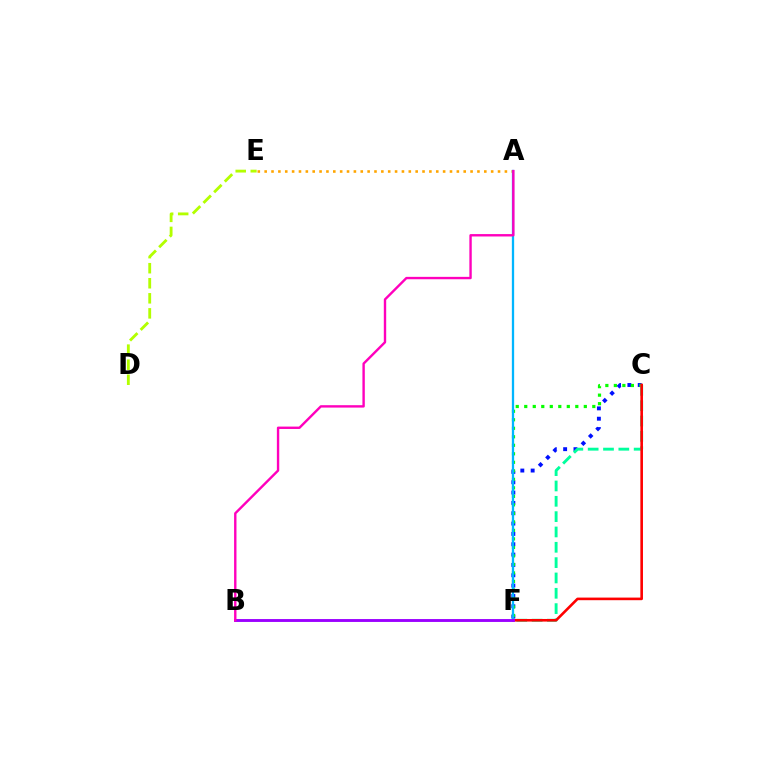{('C', 'F'): [{'color': '#0010ff', 'line_style': 'dotted', 'thickness': 2.81}, {'color': '#08ff00', 'line_style': 'dotted', 'thickness': 2.31}, {'color': '#00ff9d', 'line_style': 'dashed', 'thickness': 2.08}, {'color': '#ff0000', 'line_style': 'solid', 'thickness': 1.88}], ('A', 'E'): [{'color': '#ffa500', 'line_style': 'dotted', 'thickness': 1.86}], ('A', 'F'): [{'color': '#00b5ff', 'line_style': 'solid', 'thickness': 1.65}], ('B', 'F'): [{'color': '#9b00ff', 'line_style': 'solid', 'thickness': 2.08}], ('A', 'B'): [{'color': '#ff00bd', 'line_style': 'solid', 'thickness': 1.72}], ('D', 'E'): [{'color': '#b3ff00', 'line_style': 'dashed', 'thickness': 2.04}]}